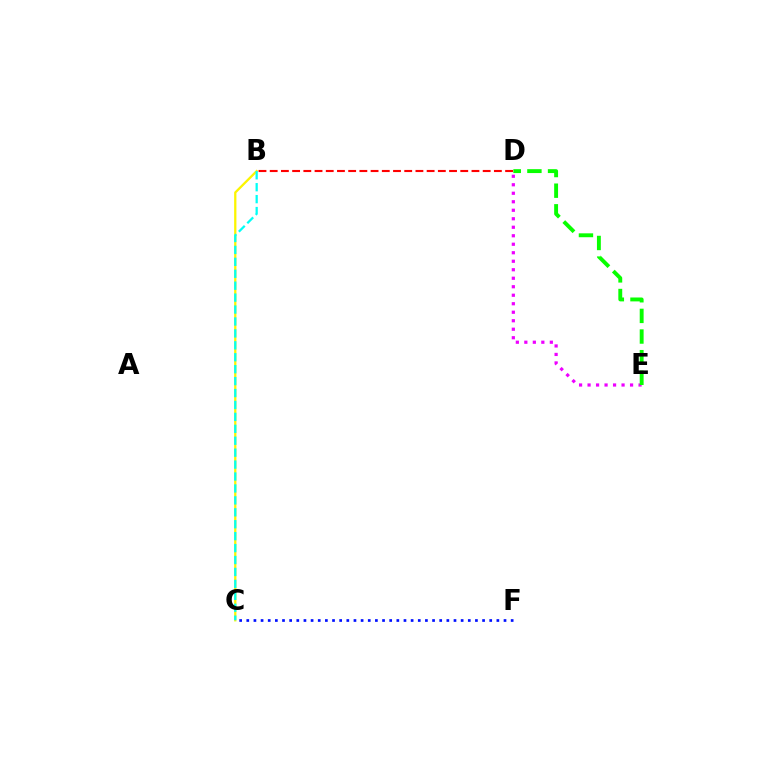{('C', 'F'): [{'color': '#0010ff', 'line_style': 'dotted', 'thickness': 1.94}], ('D', 'E'): [{'color': '#ee00ff', 'line_style': 'dotted', 'thickness': 2.31}, {'color': '#08ff00', 'line_style': 'dashed', 'thickness': 2.8}], ('B', 'D'): [{'color': '#ff0000', 'line_style': 'dashed', 'thickness': 1.52}], ('B', 'C'): [{'color': '#fcf500', 'line_style': 'solid', 'thickness': 1.64}, {'color': '#00fff6', 'line_style': 'dashed', 'thickness': 1.62}]}